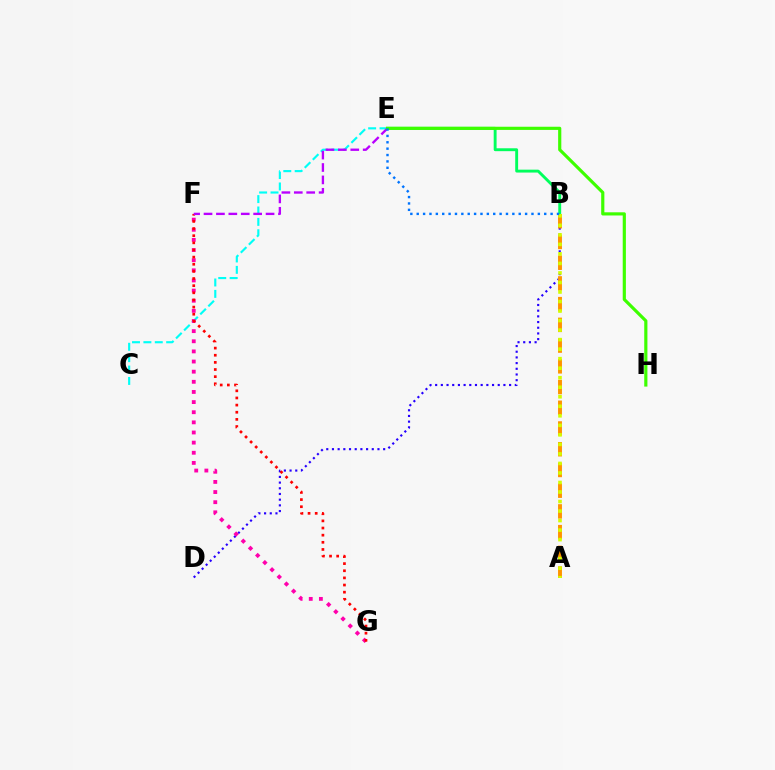{('B', 'D'): [{'color': '#2500ff', 'line_style': 'dotted', 'thickness': 1.55}], ('C', 'E'): [{'color': '#00fff6', 'line_style': 'dashed', 'thickness': 1.55}], ('B', 'E'): [{'color': '#00ff5c', 'line_style': 'solid', 'thickness': 2.08}, {'color': '#0074ff', 'line_style': 'dotted', 'thickness': 1.73}], ('F', 'G'): [{'color': '#ff00ac', 'line_style': 'dotted', 'thickness': 2.75}, {'color': '#ff0000', 'line_style': 'dotted', 'thickness': 1.94}], ('A', 'B'): [{'color': '#ff9400', 'line_style': 'dashed', 'thickness': 2.82}, {'color': '#d1ff00', 'line_style': 'dotted', 'thickness': 2.59}], ('E', 'F'): [{'color': '#b900ff', 'line_style': 'dashed', 'thickness': 1.69}], ('E', 'H'): [{'color': '#3dff00', 'line_style': 'solid', 'thickness': 2.28}]}